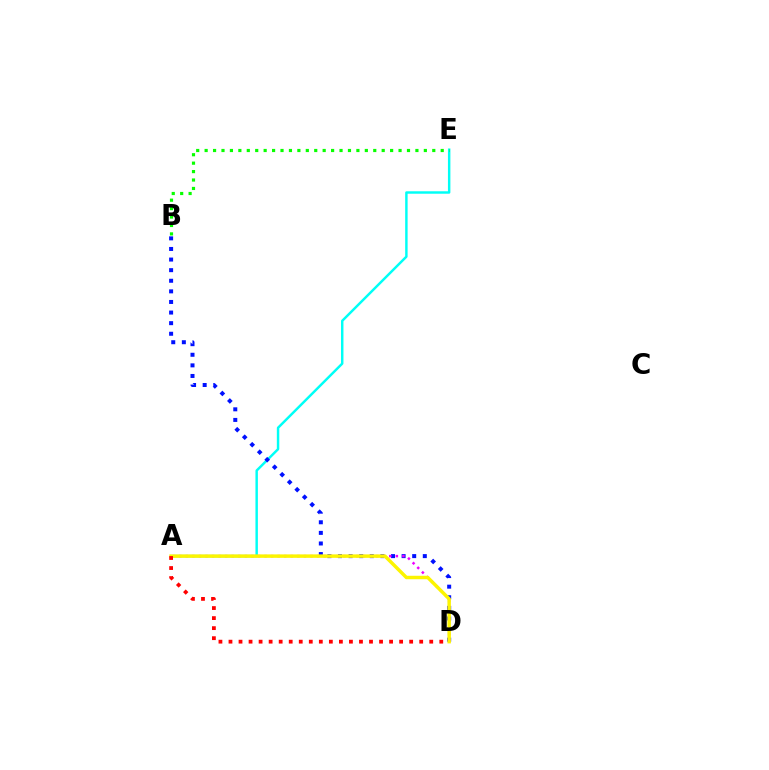{('A', 'E'): [{'color': '#00fff6', 'line_style': 'solid', 'thickness': 1.77}], ('B', 'D'): [{'color': '#0010ff', 'line_style': 'dotted', 'thickness': 2.88}], ('A', 'D'): [{'color': '#ee00ff', 'line_style': 'dotted', 'thickness': 1.78}, {'color': '#fcf500', 'line_style': 'solid', 'thickness': 2.49}, {'color': '#ff0000', 'line_style': 'dotted', 'thickness': 2.73}], ('B', 'E'): [{'color': '#08ff00', 'line_style': 'dotted', 'thickness': 2.29}]}